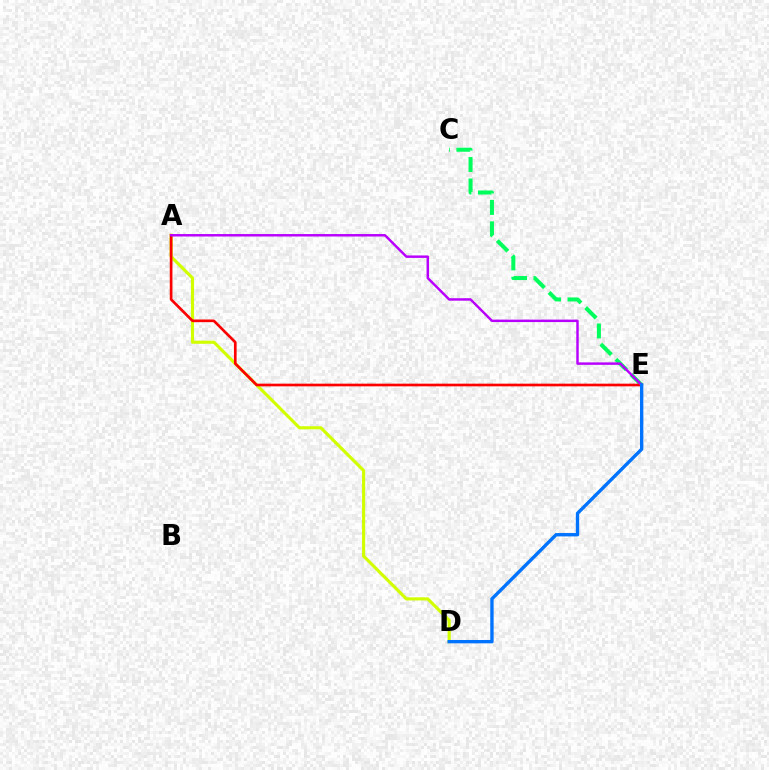{('A', 'D'): [{'color': '#d1ff00', 'line_style': 'solid', 'thickness': 2.26}], ('C', 'E'): [{'color': '#00ff5c', 'line_style': 'dashed', 'thickness': 2.91}], ('A', 'E'): [{'color': '#ff0000', 'line_style': 'solid', 'thickness': 1.92}, {'color': '#b900ff', 'line_style': 'solid', 'thickness': 1.77}], ('D', 'E'): [{'color': '#0074ff', 'line_style': 'solid', 'thickness': 2.42}]}